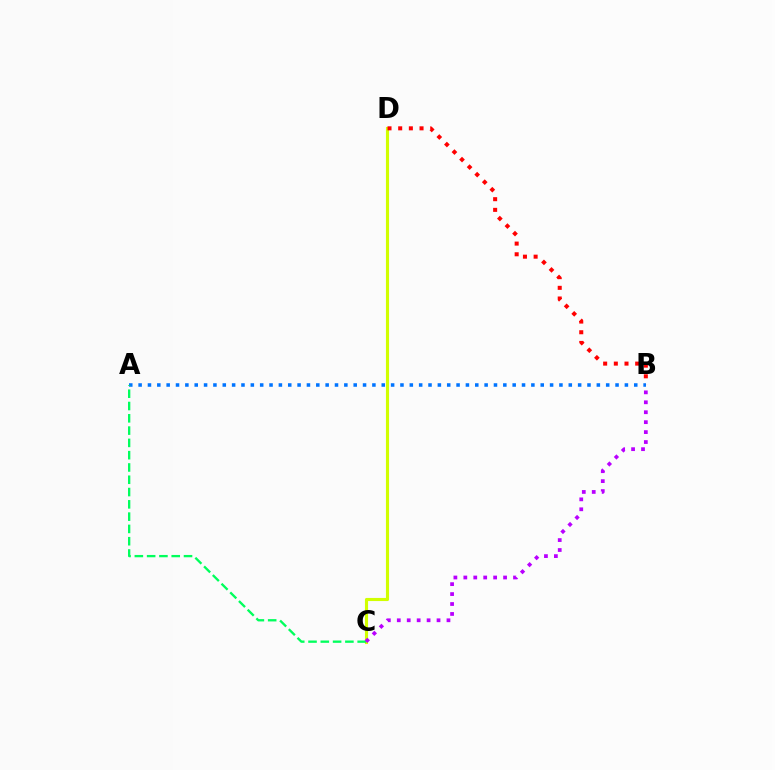{('A', 'B'): [{'color': '#0074ff', 'line_style': 'dotted', 'thickness': 2.54}], ('C', 'D'): [{'color': '#d1ff00', 'line_style': 'solid', 'thickness': 2.25}], ('A', 'C'): [{'color': '#00ff5c', 'line_style': 'dashed', 'thickness': 1.67}], ('B', 'D'): [{'color': '#ff0000', 'line_style': 'dotted', 'thickness': 2.9}], ('B', 'C'): [{'color': '#b900ff', 'line_style': 'dotted', 'thickness': 2.7}]}